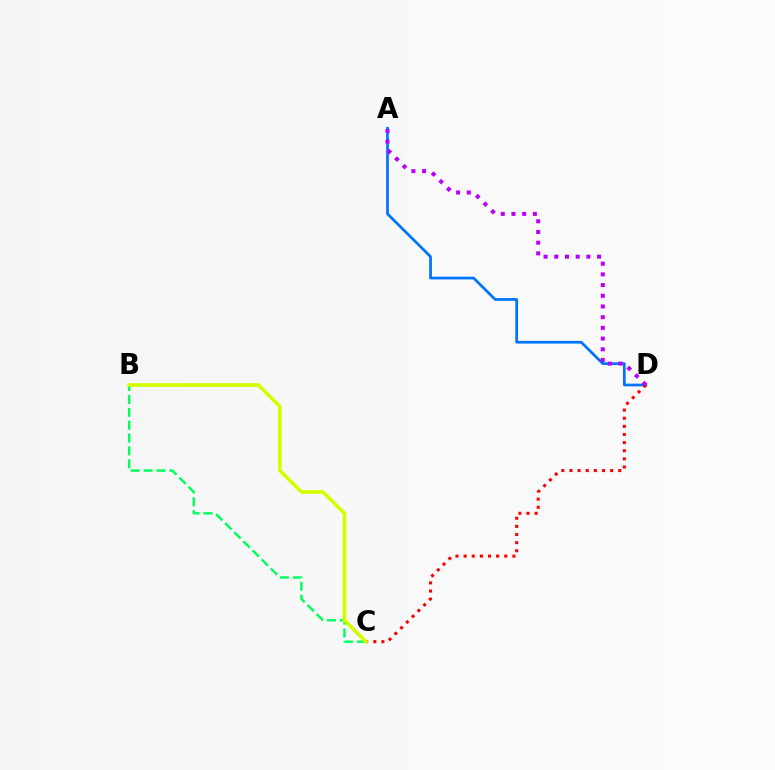{('B', 'C'): [{'color': '#00ff5c', 'line_style': 'dashed', 'thickness': 1.75}, {'color': '#d1ff00', 'line_style': 'solid', 'thickness': 2.63}], ('A', 'D'): [{'color': '#0074ff', 'line_style': 'solid', 'thickness': 1.97}, {'color': '#b900ff', 'line_style': 'dotted', 'thickness': 2.91}], ('C', 'D'): [{'color': '#ff0000', 'line_style': 'dotted', 'thickness': 2.21}]}